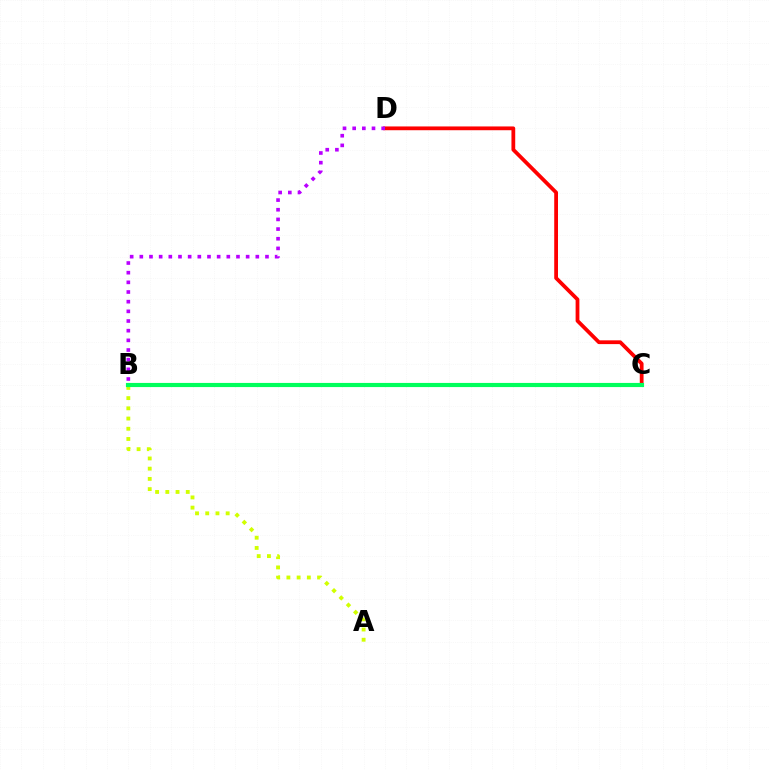{('A', 'B'): [{'color': '#d1ff00', 'line_style': 'dotted', 'thickness': 2.78}], ('B', 'C'): [{'color': '#0074ff', 'line_style': 'dashed', 'thickness': 2.78}, {'color': '#00ff5c', 'line_style': 'solid', 'thickness': 2.98}], ('C', 'D'): [{'color': '#ff0000', 'line_style': 'solid', 'thickness': 2.72}], ('B', 'D'): [{'color': '#b900ff', 'line_style': 'dotted', 'thickness': 2.63}]}